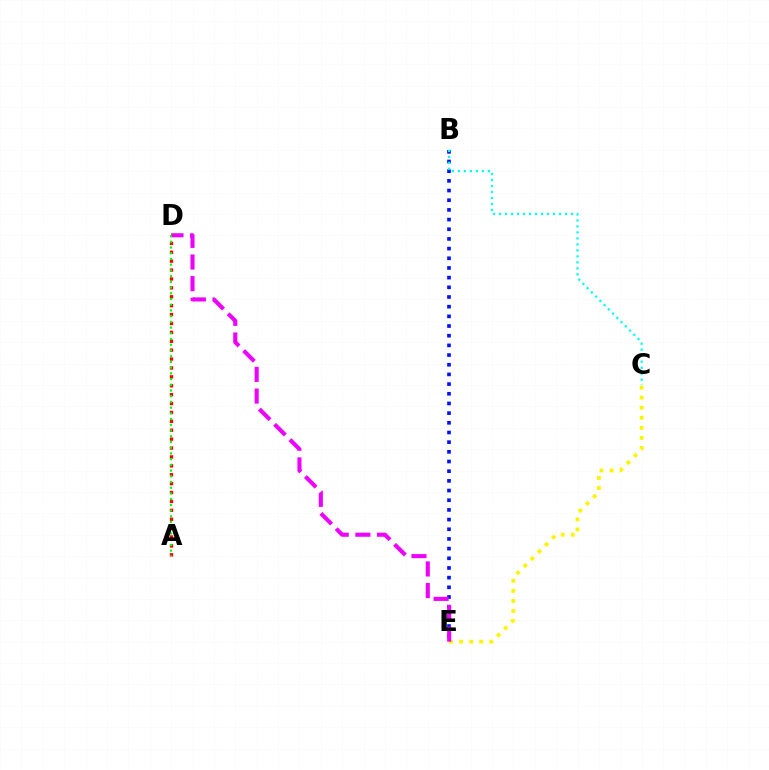{('B', 'E'): [{'color': '#0010ff', 'line_style': 'dotted', 'thickness': 2.63}], ('C', 'E'): [{'color': '#fcf500', 'line_style': 'dotted', 'thickness': 2.73}], ('B', 'C'): [{'color': '#00fff6', 'line_style': 'dotted', 'thickness': 1.63}], ('D', 'E'): [{'color': '#ee00ff', 'line_style': 'dashed', 'thickness': 2.94}], ('A', 'D'): [{'color': '#ff0000', 'line_style': 'dotted', 'thickness': 2.42}, {'color': '#08ff00', 'line_style': 'dotted', 'thickness': 1.55}]}